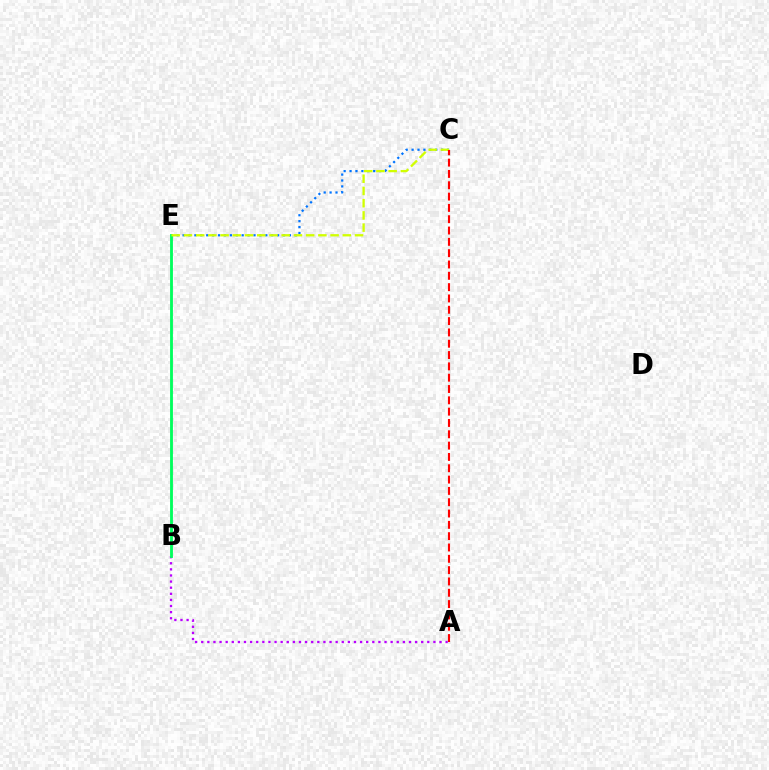{('C', 'E'): [{'color': '#0074ff', 'line_style': 'dotted', 'thickness': 1.61}, {'color': '#d1ff00', 'line_style': 'dashed', 'thickness': 1.66}], ('A', 'B'): [{'color': '#b900ff', 'line_style': 'dotted', 'thickness': 1.66}], ('B', 'E'): [{'color': '#00ff5c', 'line_style': 'solid', 'thickness': 2.04}], ('A', 'C'): [{'color': '#ff0000', 'line_style': 'dashed', 'thickness': 1.54}]}